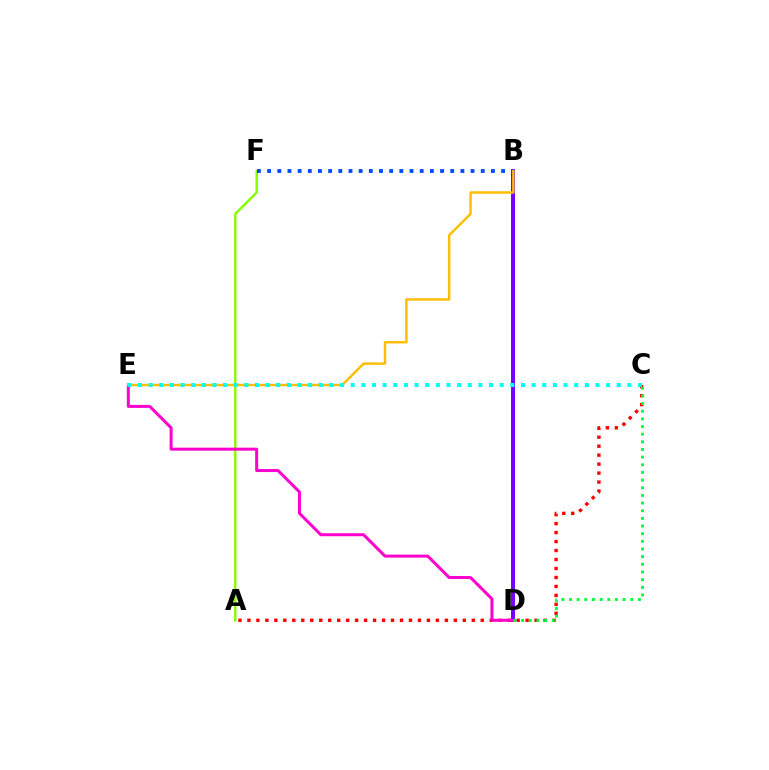{('A', 'F'): [{'color': '#84ff00', 'line_style': 'solid', 'thickness': 1.74}], ('A', 'C'): [{'color': '#ff0000', 'line_style': 'dotted', 'thickness': 2.44}], ('B', 'D'): [{'color': '#7200ff', 'line_style': 'solid', 'thickness': 2.84}], ('B', 'F'): [{'color': '#004bff', 'line_style': 'dotted', 'thickness': 2.76}], ('D', 'E'): [{'color': '#ff00cf', 'line_style': 'solid', 'thickness': 2.16}], ('C', 'D'): [{'color': '#00ff39', 'line_style': 'dotted', 'thickness': 2.08}], ('B', 'E'): [{'color': '#ffbd00', 'line_style': 'solid', 'thickness': 1.75}], ('C', 'E'): [{'color': '#00fff6', 'line_style': 'dotted', 'thickness': 2.89}]}